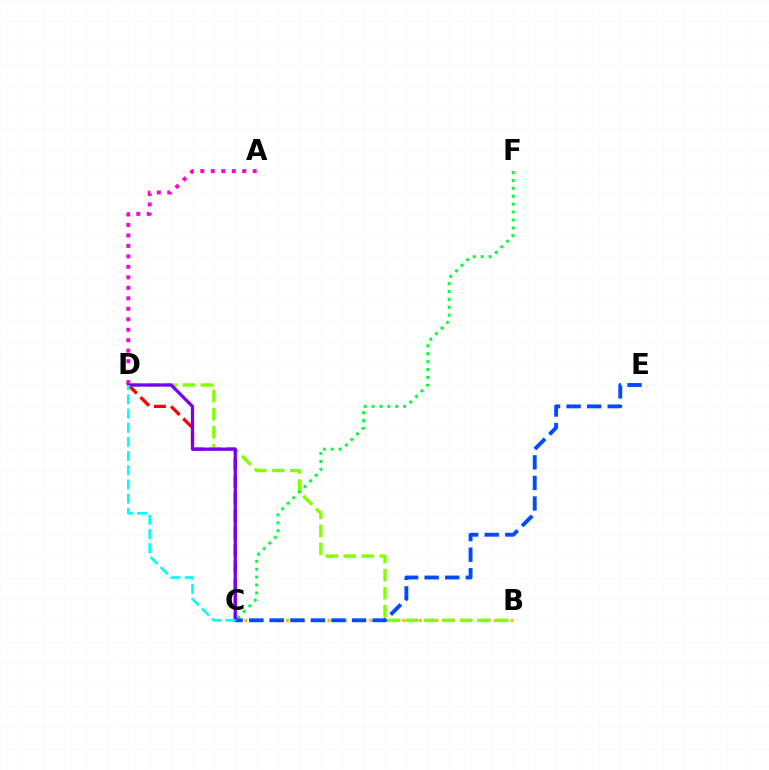{('A', 'D'): [{'color': '#ff00cf', 'line_style': 'dotted', 'thickness': 2.85}], ('C', 'D'): [{'color': '#ff0000', 'line_style': 'dashed', 'thickness': 2.34}, {'color': '#7200ff', 'line_style': 'solid', 'thickness': 2.33}, {'color': '#00fff6', 'line_style': 'dashed', 'thickness': 1.93}], ('B', 'C'): [{'color': '#ffbd00', 'line_style': 'dotted', 'thickness': 2.26}], ('B', 'D'): [{'color': '#84ff00', 'line_style': 'dashed', 'thickness': 2.45}], ('C', 'F'): [{'color': '#00ff39', 'line_style': 'dotted', 'thickness': 2.15}], ('C', 'E'): [{'color': '#004bff', 'line_style': 'dashed', 'thickness': 2.79}]}